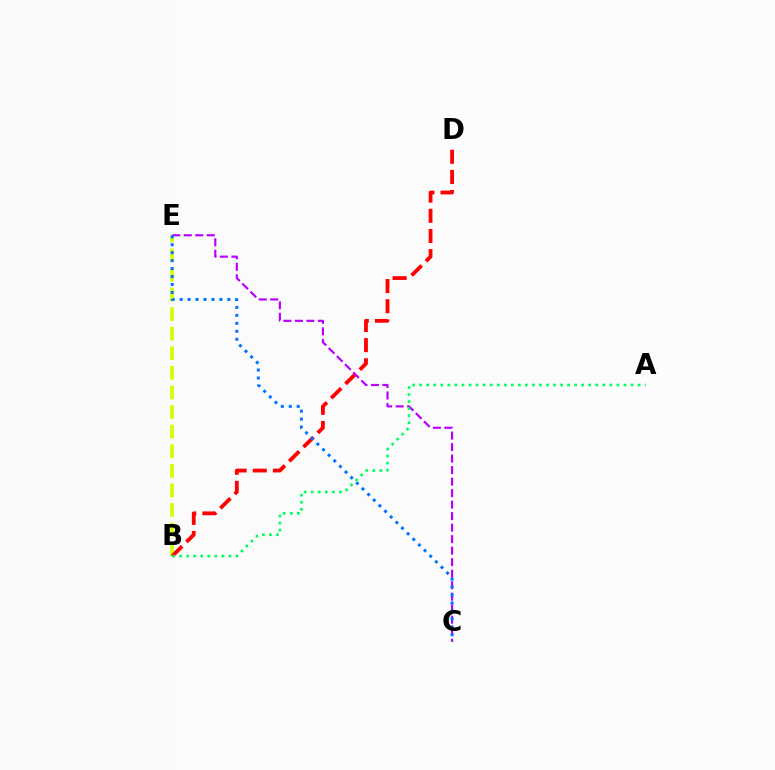{('B', 'E'): [{'color': '#d1ff00', 'line_style': 'dashed', 'thickness': 2.66}], ('B', 'D'): [{'color': '#ff0000', 'line_style': 'dashed', 'thickness': 2.74}], ('C', 'E'): [{'color': '#b900ff', 'line_style': 'dashed', 'thickness': 1.56}, {'color': '#0074ff', 'line_style': 'dotted', 'thickness': 2.16}], ('A', 'B'): [{'color': '#00ff5c', 'line_style': 'dotted', 'thickness': 1.91}]}